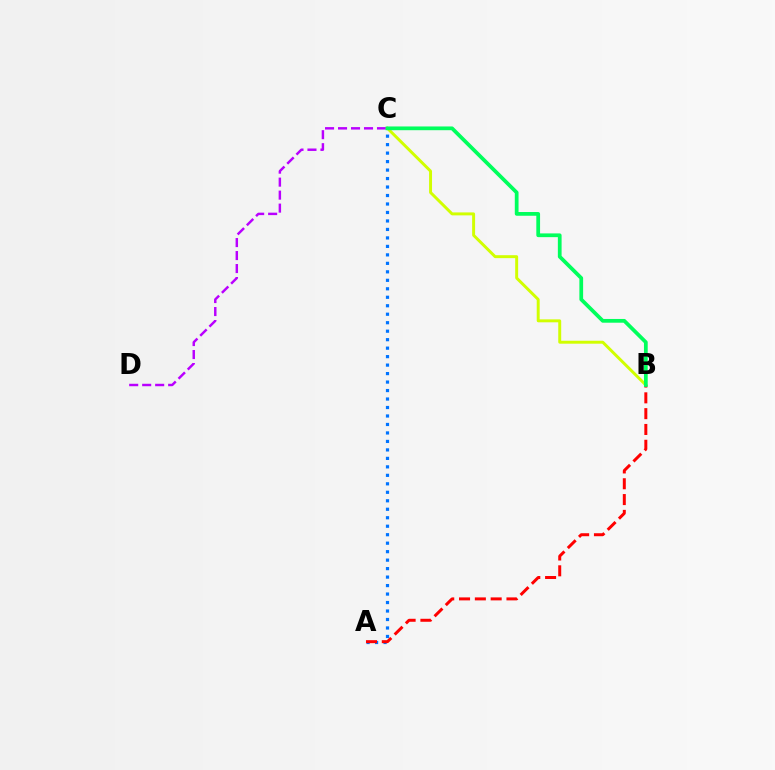{('C', 'D'): [{'color': '#b900ff', 'line_style': 'dashed', 'thickness': 1.76}], ('A', 'C'): [{'color': '#0074ff', 'line_style': 'dotted', 'thickness': 2.3}], ('B', 'C'): [{'color': '#d1ff00', 'line_style': 'solid', 'thickness': 2.12}, {'color': '#00ff5c', 'line_style': 'solid', 'thickness': 2.69}], ('A', 'B'): [{'color': '#ff0000', 'line_style': 'dashed', 'thickness': 2.15}]}